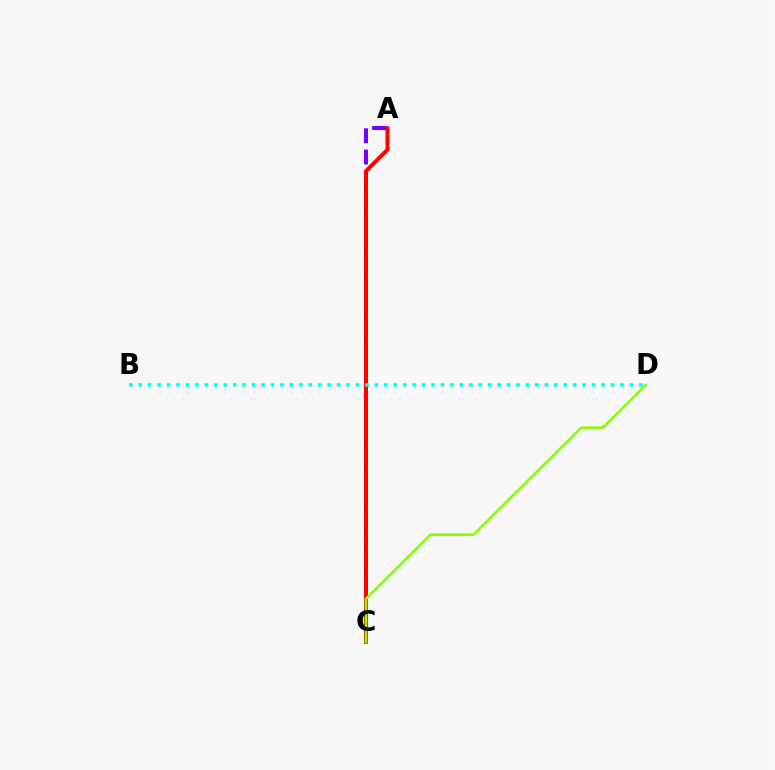{('A', 'C'): [{'color': '#7200ff', 'line_style': 'dashed', 'thickness': 2.89}, {'color': '#ff0000', 'line_style': 'solid', 'thickness': 2.9}], ('C', 'D'): [{'color': '#84ff00', 'line_style': 'solid', 'thickness': 1.9}], ('B', 'D'): [{'color': '#00fff6', 'line_style': 'dotted', 'thickness': 2.57}]}